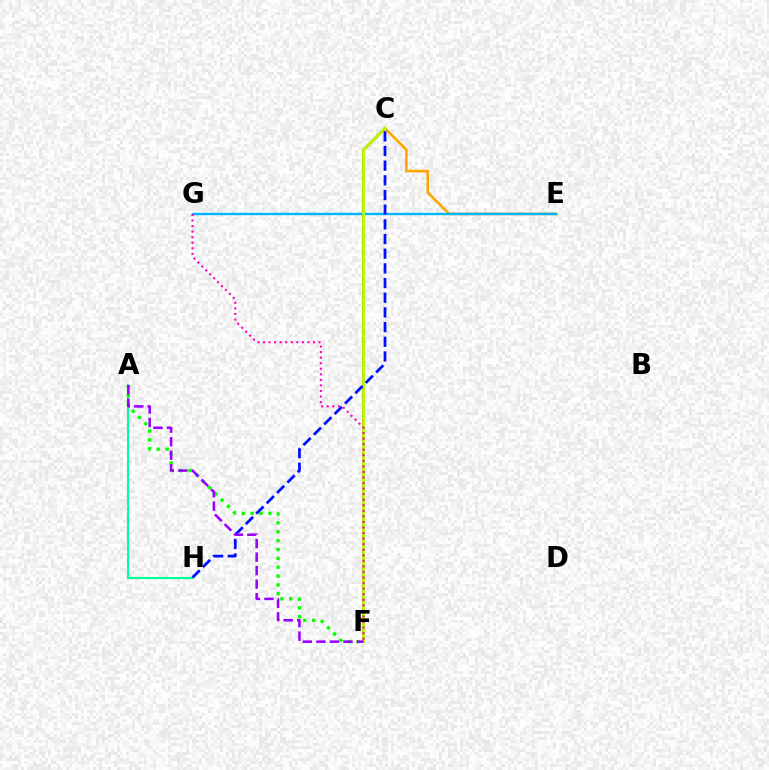{('A', 'H'): [{'color': '#00ff9d', 'line_style': 'solid', 'thickness': 1.51}], ('C', 'F'): [{'color': '#ff0000', 'line_style': 'solid', 'thickness': 1.83}, {'color': '#b3ff00', 'line_style': 'solid', 'thickness': 2.01}], ('C', 'E'): [{'color': '#ffa500', 'line_style': 'solid', 'thickness': 1.89}], ('A', 'F'): [{'color': '#08ff00', 'line_style': 'dotted', 'thickness': 2.41}, {'color': '#9b00ff', 'line_style': 'dashed', 'thickness': 1.84}], ('E', 'G'): [{'color': '#00b5ff', 'line_style': 'solid', 'thickness': 1.71}], ('C', 'H'): [{'color': '#0010ff', 'line_style': 'dashed', 'thickness': 1.99}], ('F', 'G'): [{'color': '#ff00bd', 'line_style': 'dotted', 'thickness': 1.51}]}